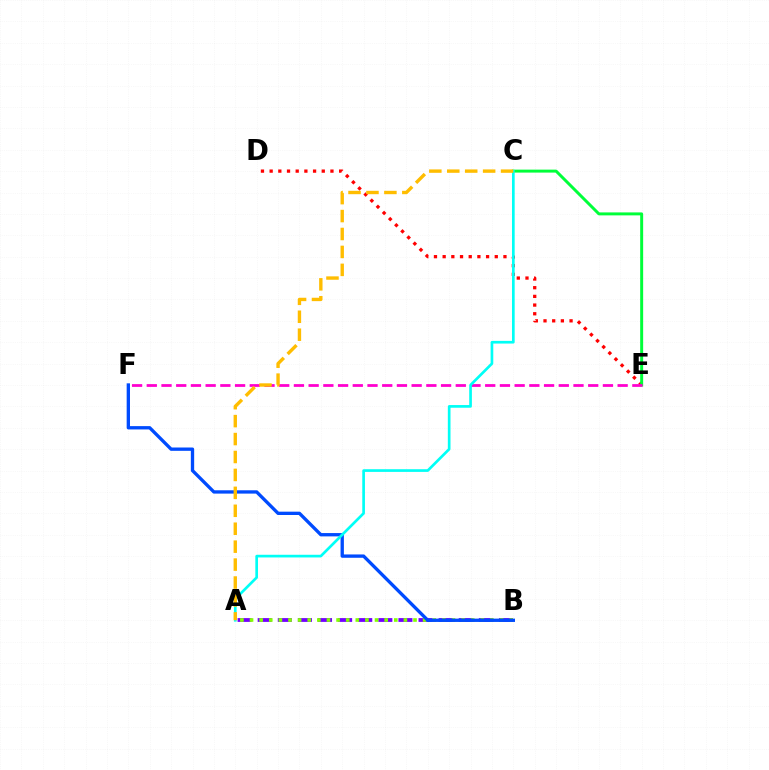{('D', 'E'): [{'color': '#ff0000', 'line_style': 'dotted', 'thickness': 2.36}], ('C', 'E'): [{'color': '#00ff39', 'line_style': 'solid', 'thickness': 2.13}], ('E', 'F'): [{'color': '#ff00cf', 'line_style': 'dashed', 'thickness': 2.0}], ('A', 'B'): [{'color': '#7200ff', 'line_style': 'dashed', 'thickness': 2.73}, {'color': '#84ff00', 'line_style': 'dotted', 'thickness': 2.61}], ('B', 'F'): [{'color': '#004bff', 'line_style': 'solid', 'thickness': 2.4}], ('A', 'C'): [{'color': '#00fff6', 'line_style': 'solid', 'thickness': 1.93}, {'color': '#ffbd00', 'line_style': 'dashed', 'thickness': 2.44}]}